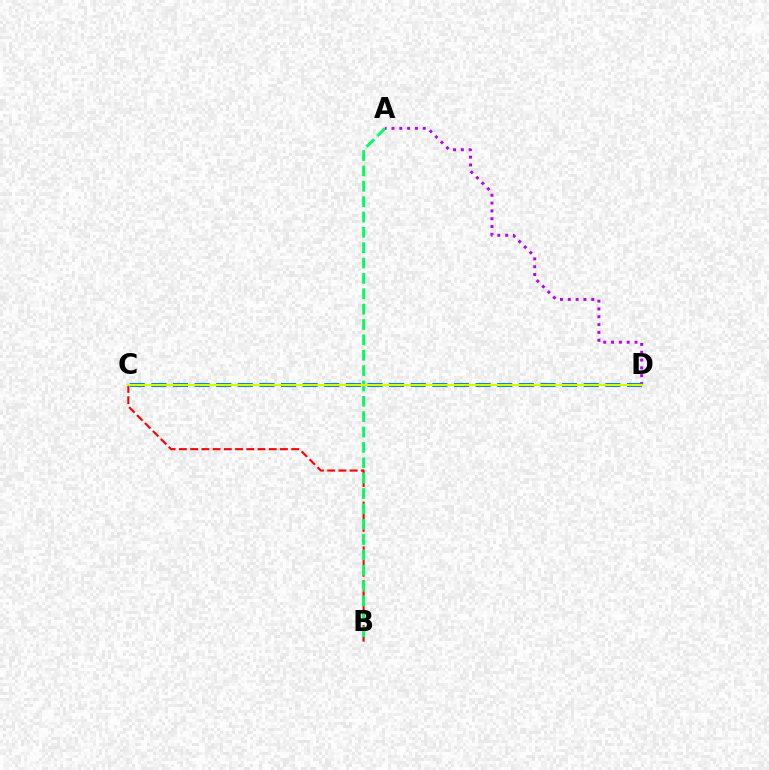{('B', 'C'): [{'color': '#ff0000', 'line_style': 'dashed', 'thickness': 1.52}], ('A', 'B'): [{'color': '#00ff5c', 'line_style': 'dashed', 'thickness': 2.09}], ('A', 'D'): [{'color': '#b900ff', 'line_style': 'dotted', 'thickness': 2.13}], ('C', 'D'): [{'color': '#0074ff', 'line_style': 'dashed', 'thickness': 2.94}, {'color': '#d1ff00', 'line_style': 'solid', 'thickness': 1.57}]}